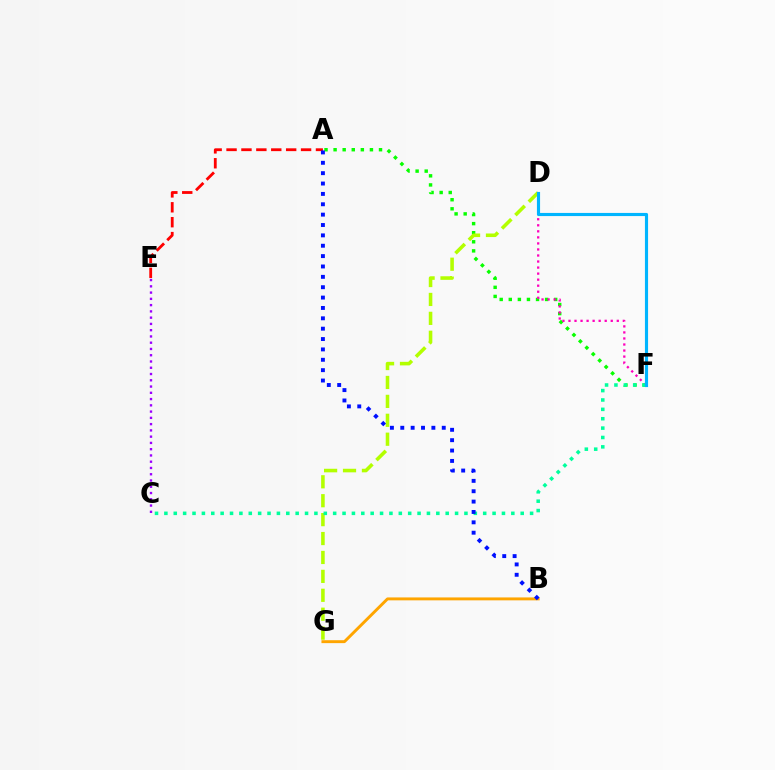{('A', 'F'): [{'color': '#08ff00', 'line_style': 'dotted', 'thickness': 2.47}], ('D', 'F'): [{'color': '#ff00bd', 'line_style': 'dotted', 'thickness': 1.64}, {'color': '#00b5ff', 'line_style': 'solid', 'thickness': 2.26}], ('A', 'E'): [{'color': '#ff0000', 'line_style': 'dashed', 'thickness': 2.02}], ('C', 'E'): [{'color': '#9b00ff', 'line_style': 'dotted', 'thickness': 1.7}], ('B', 'G'): [{'color': '#ffa500', 'line_style': 'solid', 'thickness': 2.1}], ('D', 'G'): [{'color': '#b3ff00', 'line_style': 'dashed', 'thickness': 2.57}], ('C', 'F'): [{'color': '#00ff9d', 'line_style': 'dotted', 'thickness': 2.55}], ('A', 'B'): [{'color': '#0010ff', 'line_style': 'dotted', 'thickness': 2.82}]}